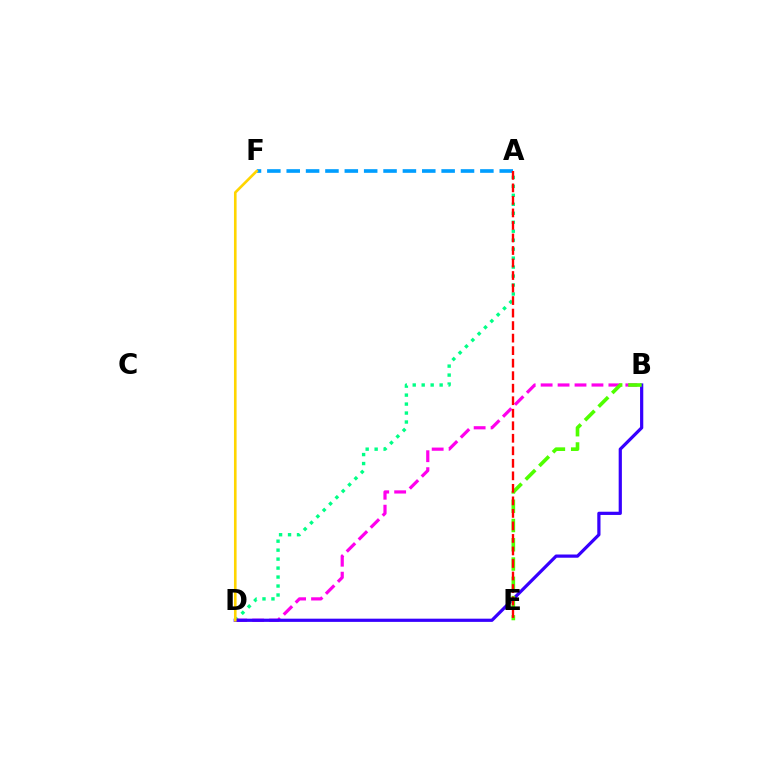{('A', 'D'): [{'color': '#00ff86', 'line_style': 'dotted', 'thickness': 2.44}], ('B', 'D'): [{'color': '#ff00ed', 'line_style': 'dashed', 'thickness': 2.3}, {'color': '#3700ff', 'line_style': 'solid', 'thickness': 2.31}], ('A', 'F'): [{'color': '#009eff', 'line_style': 'dashed', 'thickness': 2.63}], ('D', 'F'): [{'color': '#ffd500', 'line_style': 'solid', 'thickness': 1.89}], ('B', 'E'): [{'color': '#4fff00', 'line_style': 'dashed', 'thickness': 2.62}], ('A', 'E'): [{'color': '#ff0000', 'line_style': 'dashed', 'thickness': 1.7}]}